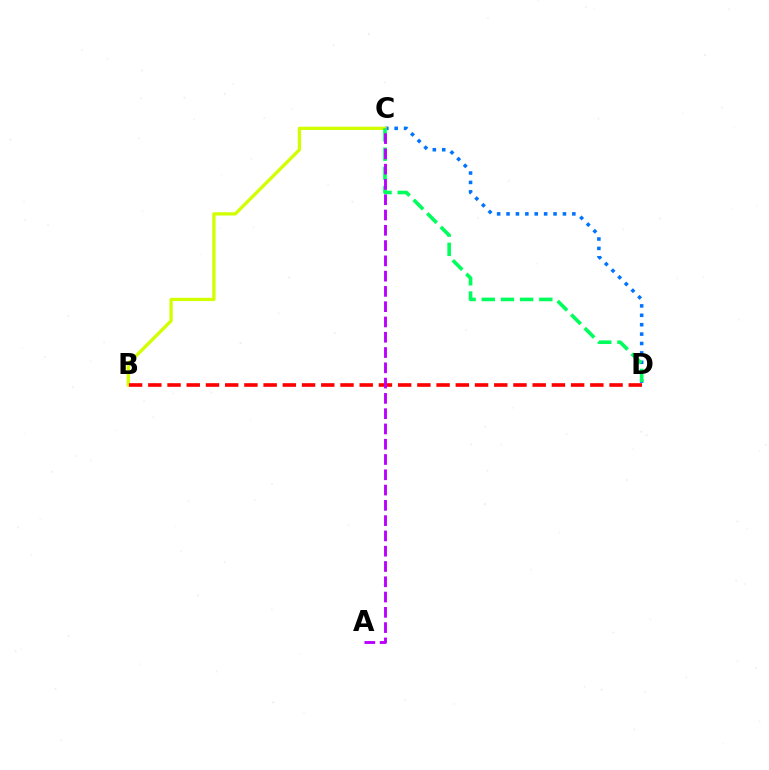{('C', 'D'): [{'color': '#0074ff', 'line_style': 'dotted', 'thickness': 2.55}, {'color': '#00ff5c', 'line_style': 'dashed', 'thickness': 2.61}], ('B', 'C'): [{'color': '#d1ff00', 'line_style': 'solid', 'thickness': 2.36}], ('B', 'D'): [{'color': '#ff0000', 'line_style': 'dashed', 'thickness': 2.61}], ('A', 'C'): [{'color': '#b900ff', 'line_style': 'dashed', 'thickness': 2.08}]}